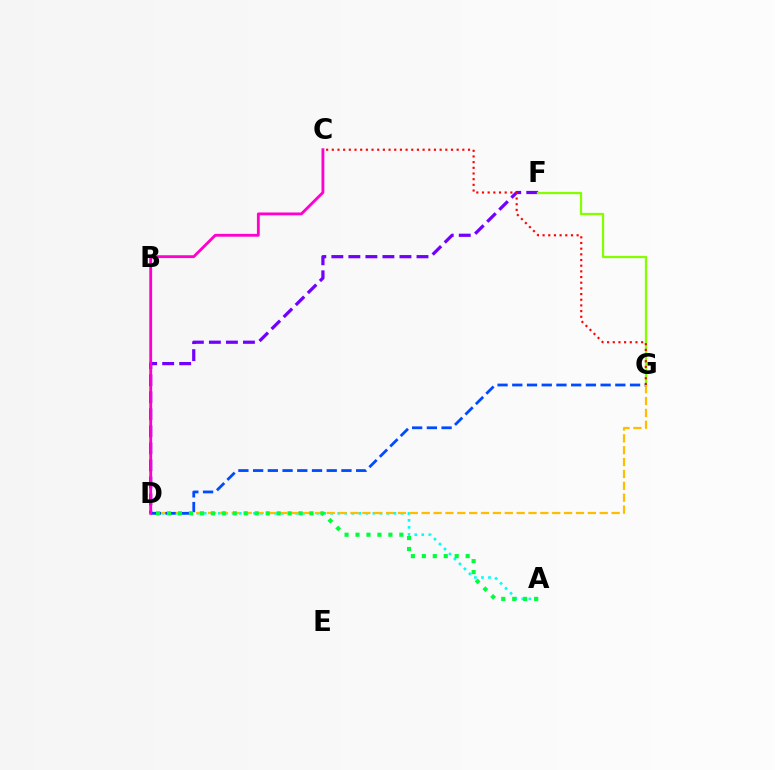{('A', 'D'): [{'color': '#00fff6', 'line_style': 'dotted', 'thickness': 1.91}, {'color': '#00ff39', 'line_style': 'dotted', 'thickness': 2.98}], ('D', 'G'): [{'color': '#ffbd00', 'line_style': 'dashed', 'thickness': 1.61}, {'color': '#004bff', 'line_style': 'dashed', 'thickness': 2.0}], ('D', 'F'): [{'color': '#7200ff', 'line_style': 'dashed', 'thickness': 2.31}], ('F', 'G'): [{'color': '#84ff00', 'line_style': 'solid', 'thickness': 1.64}], ('C', 'G'): [{'color': '#ff0000', 'line_style': 'dotted', 'thickness': 1.54}], ('C', 'D'): [{'color': '#ff00cf', 'line_style': 'solid', 'thickness': 2.05}]}